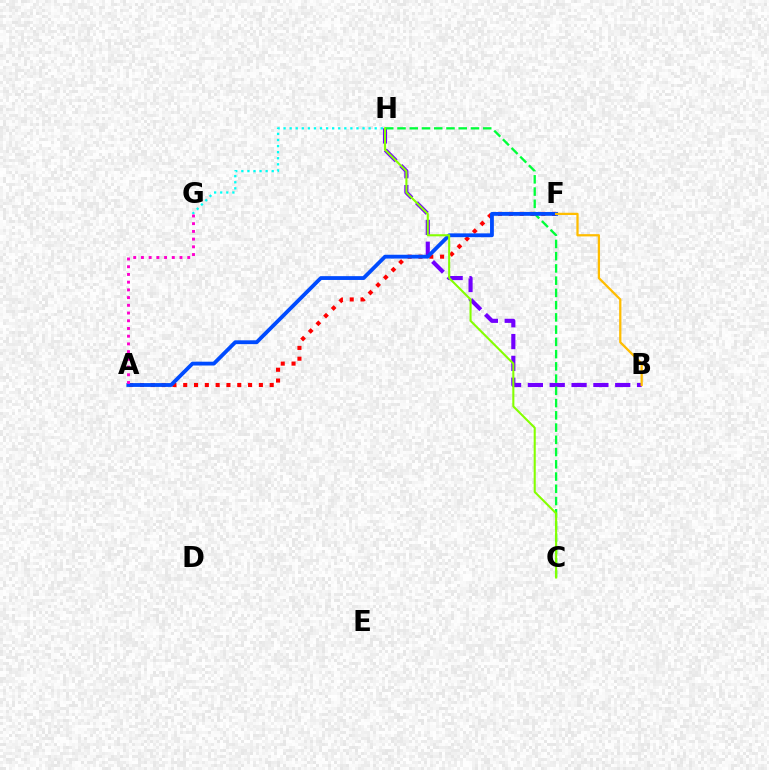{('G', 'H'): [{'color': '#00fff6', 'line_style': 'dotted', 'thickness': 1.65}], ('A', 'F'): [{'color': '#ff0000', 'line_style': 'dotted', 'thickness': 2.94}, {'color': '#004bff', 'line_style': 'solid', 'thickness': 2.75}], ('B', 'H'): [{'color': '#7200ff', 'line_style': 'dashed', 'thickness': 2.97}], ('C', 'H'): [{'color': '#00ff39', 'line_style': 'dashed', 'thickness': 1.66}, {'color': '#84ff00', 'line_style': 'solid', 'thickness': 1.5}], ('A', 'G'): [{'color': '#ff00cf', 'line_style': 'dotted', 'thickness': 2.1}], ('B', 'F'): [{'color': '#ffbd00', 'line_style': 'solid', 'thickness': 1.63}]}